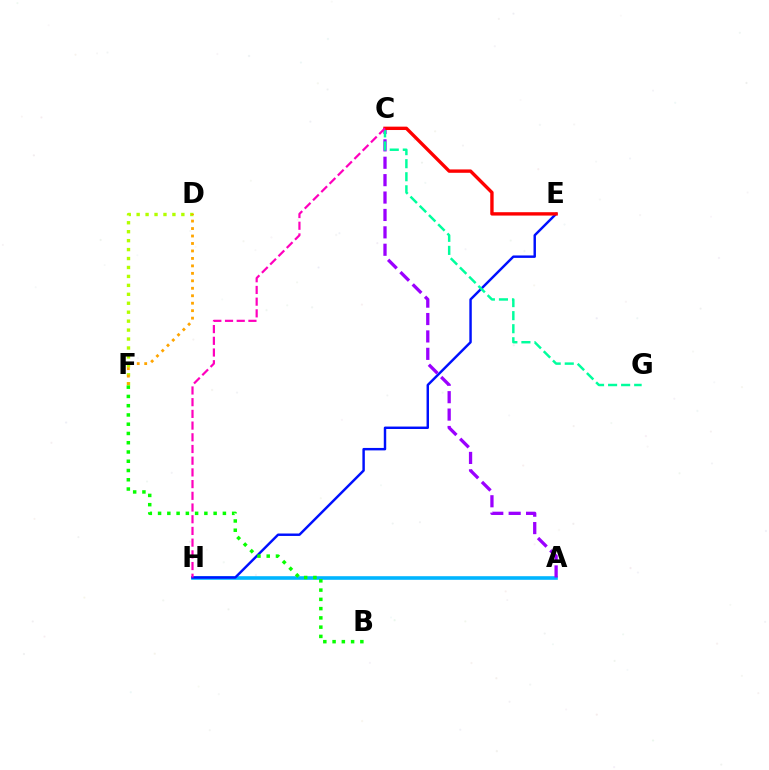{('D', 'F'): [{'color': '#b3ff00', 'line_style': 'dotted', 'thickness': 2.43}, {'color': '#ffa500', 'line_style': 'dotted', 'thickness': 2.03}], ('A', 'H'): [{'color': '#00b5ff', 'line_style': 'solid', 'thickness': 2.6}], ('E', 'H'): [{'color': '#0010ff', 'line_style': 'solid', 'thickness': 1.76}], ('A', 'C'): [{'color': '#9b00ff', 'line_style': 'dashed', 'thickness': 2.36}], ('C', 'G'): [{'color': '#00ff9d', 'line_style': 'dashed', 'thickness': 1.77}], ('C', 'E'): [{'color': '#ff0000', 'line_style': 'solid', 'thickness': 2.43}], ('B', 'F'): [{'color': '#08ff00', 'line_style': 'dotted', 'thickness': 2.52}], ('C', 'H'): [{'color': '#ff00bd', 'line_style': 'dashed', 'thickness': 1.59}]}